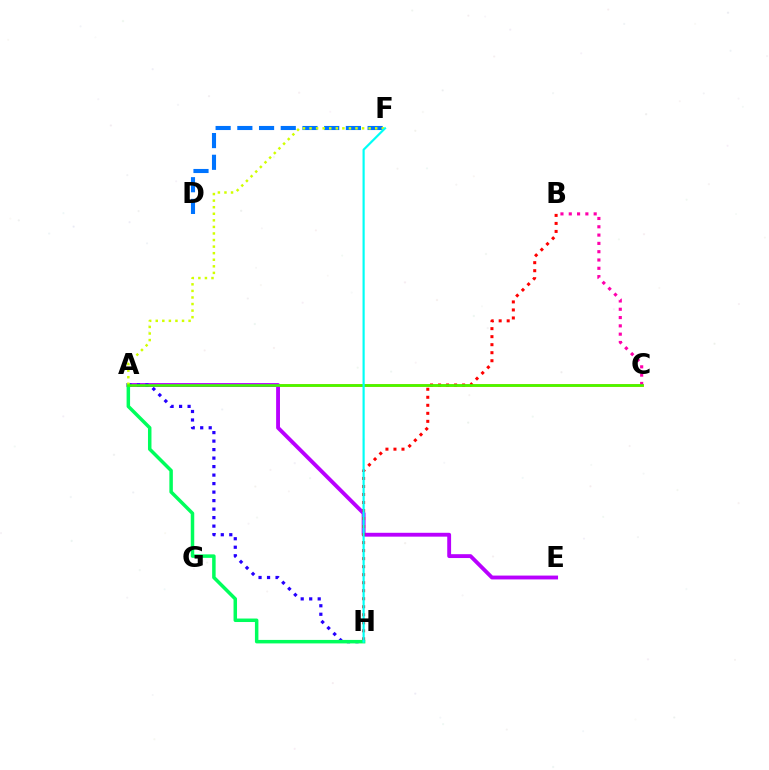{('A', 'C'): [{'color': '#ff9400', 'line_style': 'solid', 'thickness': 2.05}, {'color': '#3dff00', 'line_style': 'solid', 'thickness': 1.84}], ('A', 'E'): [{'color': '#b900ff', 'line_style': 'solid', 'thickness': 2.77}], ('A', 'H'): [{'color': '#2500ff', 'line_style': 'dotted', 'thickness': 2.31}, {'color': '#00ff5c', 'line_style': 'solid', 'thickness': 2.51}], ('D', 'F'): [{'color': '#0074ff', 'line_style': 'dashed', 'thickness': 2.95}], ('B', 'C'): [{'color': '#ff00ac', 'line_style': 'dotted', 'thickness': 2.26}], ('B', 'H'): [{'color': '#ff0000', 'line_style': 'dotted', 'thickness': 2.18}], ('A', 'F'): [{'color': '#d1ff00', 'line_style': 'dotted', 'thickness': 1.78}], ('F', 'H'): [{'color': '#00fff6', 'line_style': 'solid', 'thickness': 1.57}]}